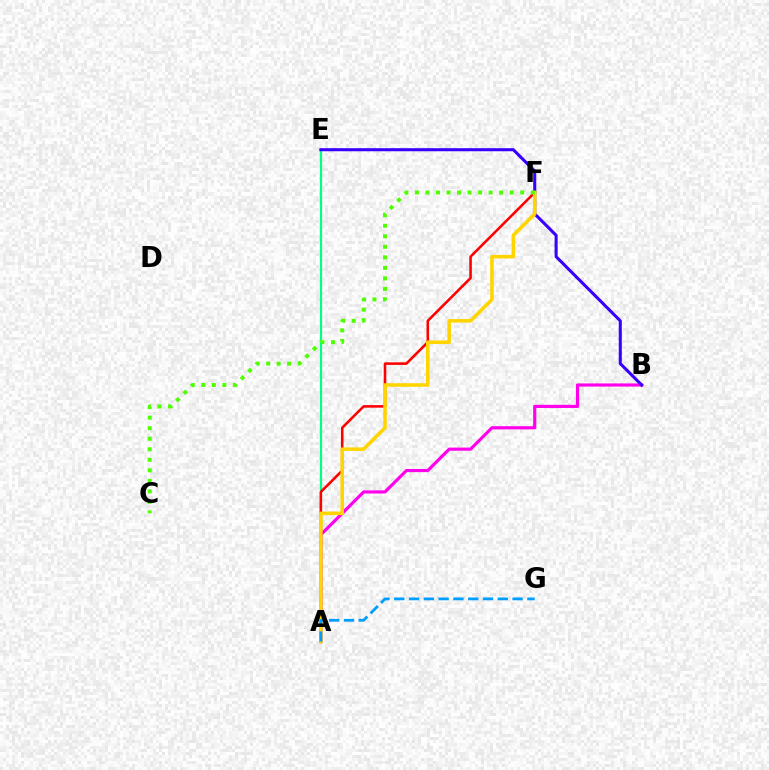{('A', 'E'): [{'color': '#00ff86', 'line_style': 'solid', 'thickness': 1.58}], ('A', 'F'): [{'color': '#ff0000', 'line_style': 'solid', 'thickness': 1.85}, {'color': '#ffd500', 'line_style': 'solid', 'thickness': 2.57}], ('A', 'B'): [{'color': '#ff00ed', 'line_style': 'solid', 'thickness': 2.27}], ('B', 'E'): [{'color': '#3700ff', 'line_style': 'solid', 'thickness': 2.2}], ('C', 'F'): [{'color': '#4fff00', 'line_style': 'dotted', 'thickness': 2.86}], ('A', 'G'): [{'color': '#009eff', 'line_style': 'dashed', 'thickness': 2.01}]}